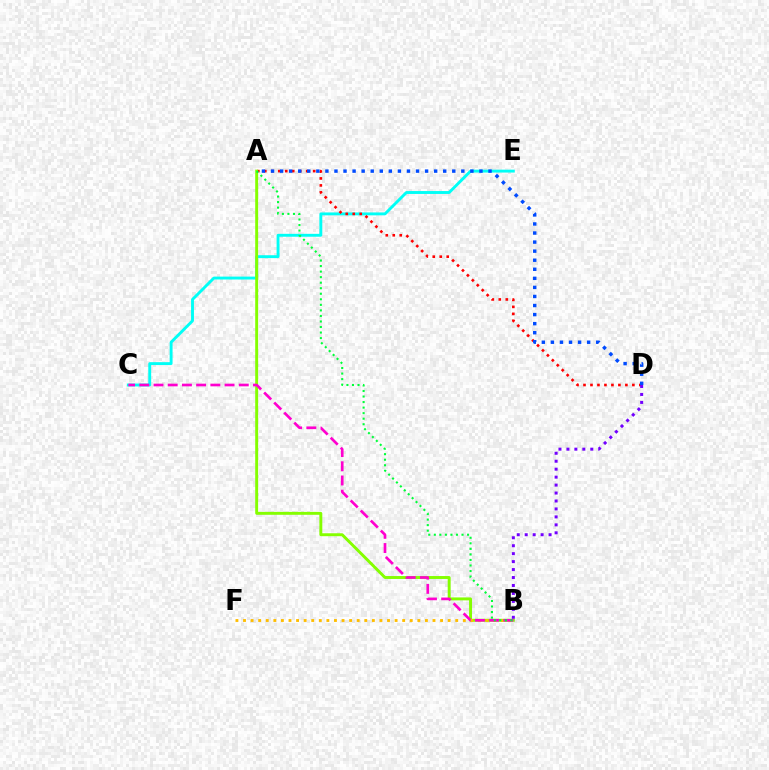{('C', 'E'): [{'color': '#00fff6', 'line_style': 'solid', 'thickness': 2.08}], ('A', 'D'): [{'color': '#ff0000', 'line_style': 'dotted', 'thickness': 1.9}, {'color': '#004bff', 'line_style': 'dotted', 'thickness': 2.46}], ('A', 'B'): [{'color': '#84ff00', 'line_style': 'solid', 'thickness': 2.11}, {'color': '#00ff39', 'line_style': 'dotted', 'thickness': 1.51}], ('B', 'F'): [{'color': '#ffbd00', 'line_style': 'dotted', 'thickness': 2.06}], ('B', 'C'): [{'color': '#ff00cf', 'line_style': 'dashed', 'thickness': 1.93}], ('B', 'D'): [{'color': '#7200ff', 'line_style': 'dotted', 'thickness': 2.16}]}